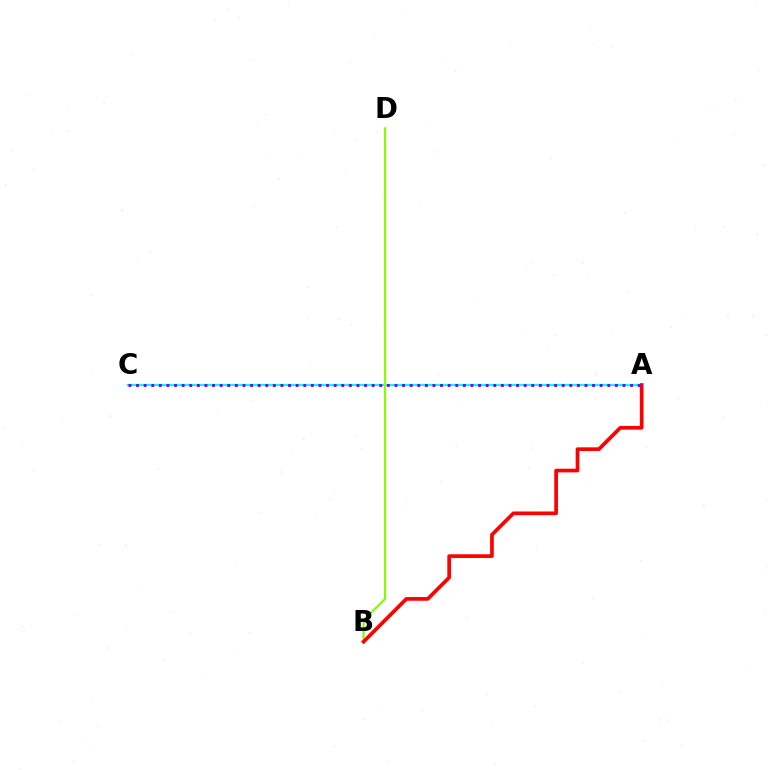{('A', 'C'): [{'color': '#00fff6', 'line_style': 'solid', 'thickness': 1.57}, {'color': '#7200ff', 'line_style': 'dotted', 'thickness': 2.07}], ('B', 'D'): [{'color': '#84ff00', 'line_style': 'solid', 'thickness': 1.57}], ('A', 'B'): [{'color': '#ff0000', 'line_style': 'solid', 'thickness': 2.66}]}